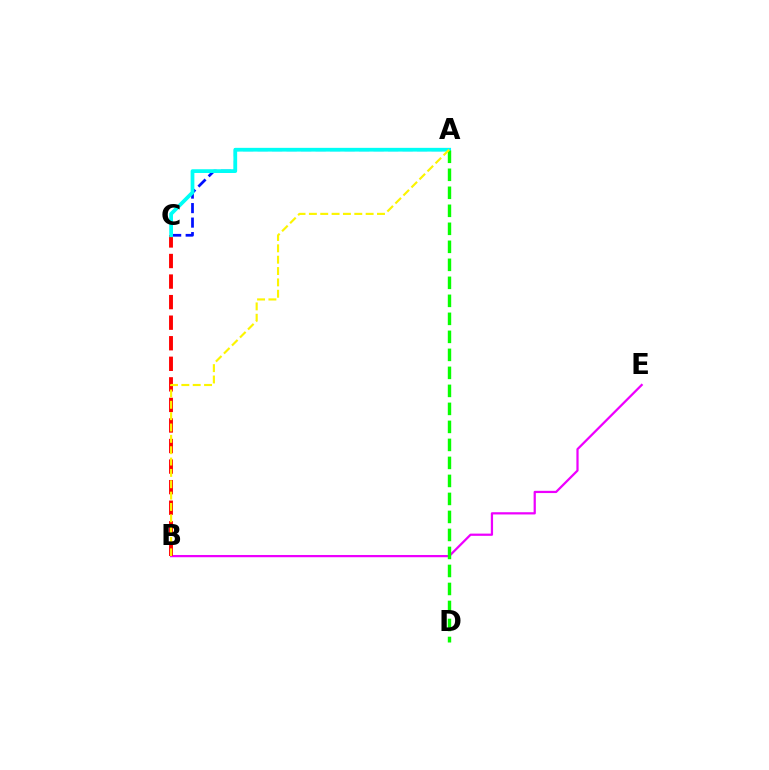{('B', 'E'): [{'color': '#ee00ff', 'line_style': 'solid', 'thickness': 1.61}], ('A', 'C'): [{'color': '#0010ff', 'line_style': 'dashed', 'thickness': 1.97}, {'color': '#00fff6', 'line_style': 'solid', 'thickness': 2.7}], ('B', 'C'): [{'color': '#ff0000', 'line_style': 'dashed', 'thickness': 2.79}], ('A', 'D'): [{'color': '#08ff00', 'line_style': 'dashed', 'thickness': 2.45}], ('A', 'B'): [{'color': '#fcf500', 'line_style': 'dashed', 'thickness': 1.54}]}